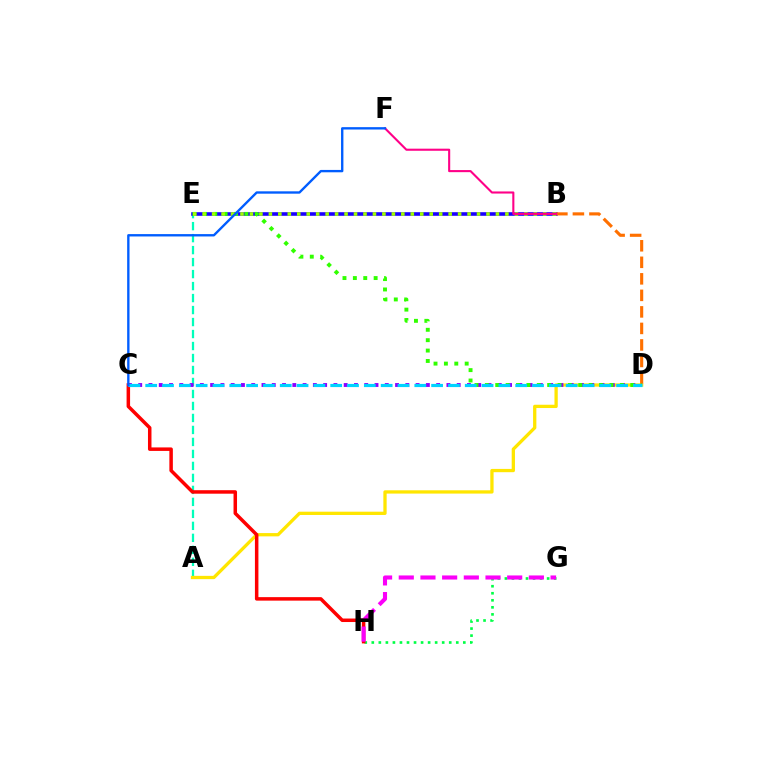{('A', 'E'): [{'color': '#00ffbb', 'line_style': 'dashed', 'thickness': 1.63}], ('A', 'D'): [{'color': '#ffe600', 'line_style': 'solid', 'thickness': 2.37}], ('B', 'E'): [{'color': '#1900ff', 'line_style': 'solid', 'thickness': 2.59}, {'color': '#a2ff00', 'line_style': 'dotted', 'thickness': 2.57}], ('G', 'H'): [{'color': '#00ff45', 'line_style': 'dotted', 'thickness': 1.91}, {'color': '#fa00f9', 'line_style': 'dashed', 'thickness': 2.95}], ('C', 'H'): [{'color': '#ff0000', 'line_style': 'solid', 'thickness': 2.52}], ('B', 'D'): [{'color': '#ff7000', 'line_style': 'dashed', 'thickness': 2.24}], ('C', 'D'): [{'color': '#8a00ff', 'line_style': 'dotted', 'thickness': 2.79}, {'color': '#00d3ff', 'line_style': 'dashed', 'thickness': 2.28}], ('D', 'E'): [{'color': '#31ff00', 'line_style': 'dotted', 'thickness': 2.82}], ('B', 'F'): [{'color': '#ff0088', 'line_style': 'solid', 'thickness': 1.51}], ('C', 'F'): [{'color': '#005dff', 'line_style': 'solid', 'thickness': 1.7}]}